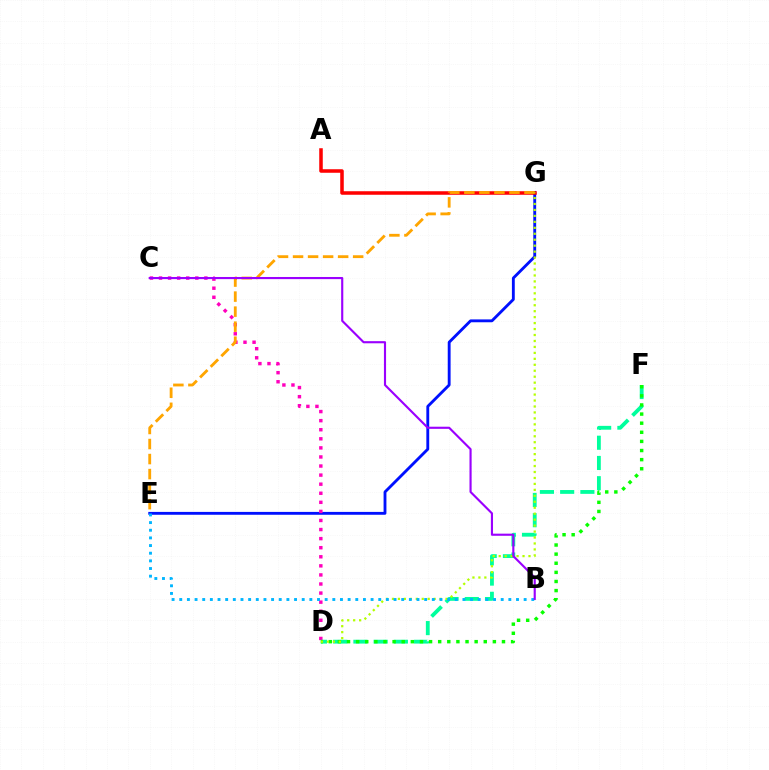{('E', 'G'): [{'color': '#0010ff', 'line_style': 'solid', 'thickness': 2.06}, {'color': '#ffa500', 'line_style': 'dashed', 'thickness': 2.04}], ('A', 'G'): [{'color': '#ff0000', 'line_style': 'solid', 'thickness': 2.54}], ('C', 'D'): [{'color': '#ff00bd', 'line_style': 'dotted', 'thickness': 2.47}], ('D', 'F'): [{'color': '#00ff9d', 'line_style': 'dashed', 'thickness': 2.75}, {'color': '#08ff00', 'line_style': 'dotted', 'thickness': 2.48}], ('D', 'G'): [{'color': '#b3ff00', 'line_style': 'dotted', 'thickness': 1.62}], ('B', 'E'): [{'color': '#00b5ff', 'line_style': 'dotted', 'thickness': 2.08}], ('B', 'C'): [{'color': '#9b00ff', 'line_style': 'solid', 'thickness': 1.53}]}